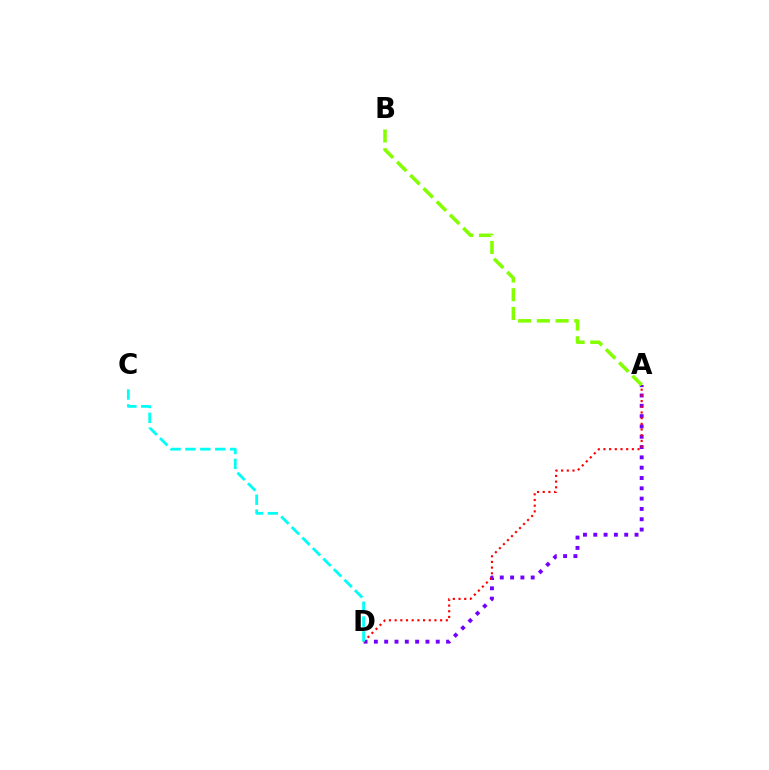{('A', 'D'): [{'color': '#7200ff', 'line_style': 'dotted', 'thickness': 2.8}, {'color': '#ff0000', 'line_style': 'dotted', 'thickness': 1.54}], ('C', 'D'): [{'color': '#00fff6', 'line_style': 'dashed', 'thickness': 2.02}], ('A', 'B'): [{'color': '#84ff00', 'line_style': 'dashed', 'thickness': 2.54}]}